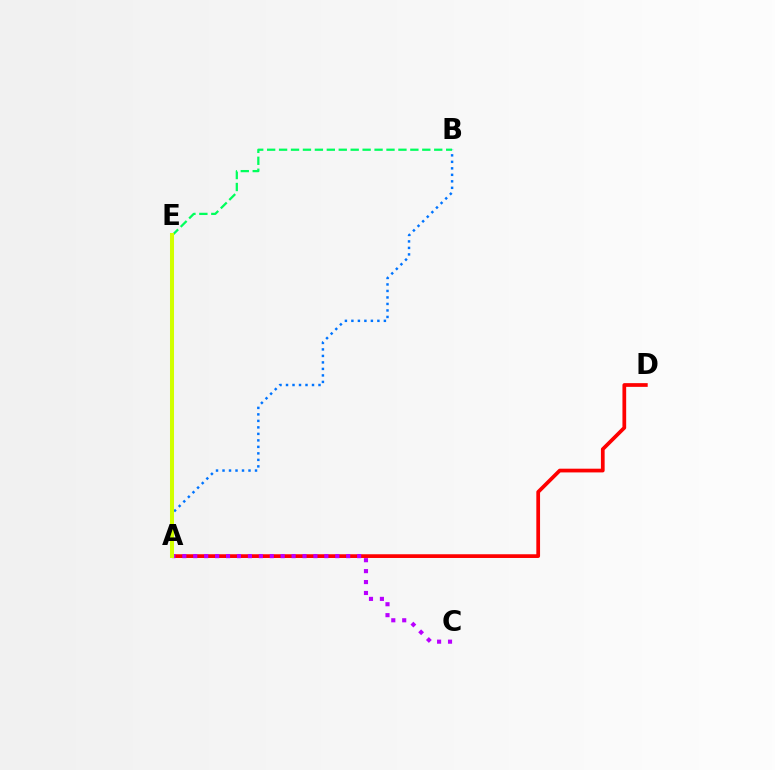{('A', 'B'): [{'color': '#0074ff', 'line_style': 'dotted', 'thickness': 1.77}], ('A', 'D'): [{'color': '#ff0000', 'line_style': 'solid', 'thickness': 2.68}], ('B', 'E'): [{'color': '#00ff5c', 'line_style': 'dashed', 'thickness': 1.62}], ('A', 'C'): [{'color': '#b900ff', 'line_style': 'dotted', 'thickness': 2.97}], ('A', 'E'): [{'color': '#d1ff00', 'line_style': 'solid', 'thickness': 2.9}]}